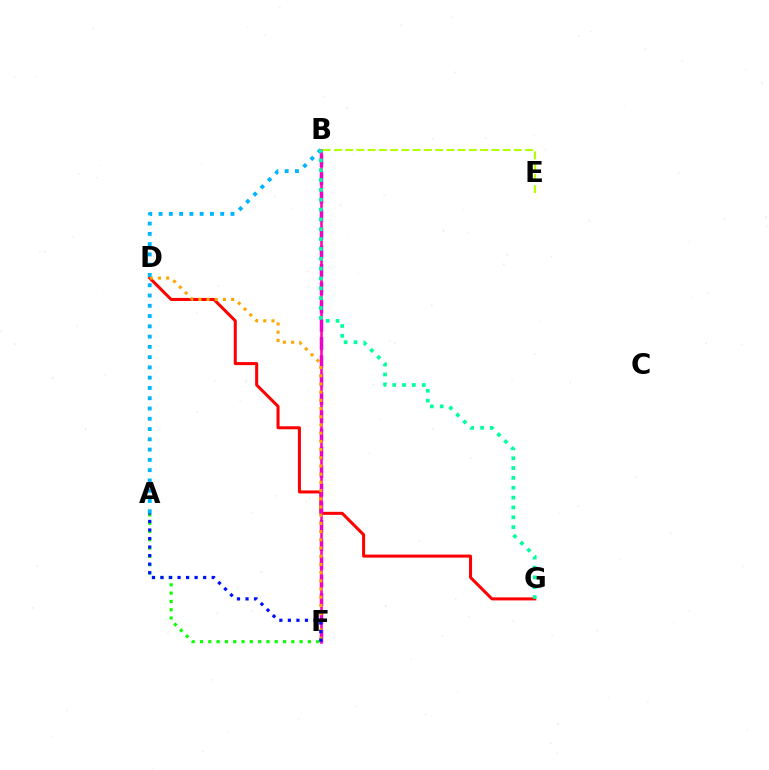{('D', 'G'): [{'color': '#ff0000', 'line_style': 'solid', 'thickness': 2.18}], ('B', 'F'): [{'color': '#9b00ff', 'line_style': 'dashed', 'thickness': 2.48}, {'color': '#ff00bd', 'line_style': 'solid', 'thickness': 1.86}], ('B', 'E'): [{'color': '#b3ff00', 'line_style': 'dashed', 'thickness': 1.53}], ('A', 'F'): [{'color': '#08ff00', 'line_style': 'dotted', 'thickness': 2.26}, {'color': '#0010ff', 'line_style': 'dotted', 'thickness': 2.32}], ('D', 'F'): [{'color': '#ffa500', 'line_style': 'dotted', 'thickness': 2.23}], ('A', 'B'): [{'color': '#00b5ff', 'line_style': 'dotted', 'thickness': 2.79}], ('B', 'G'): [{'color': '#00ff9d', 'line_style': 'dotted', 'thickness': 2.67}]}